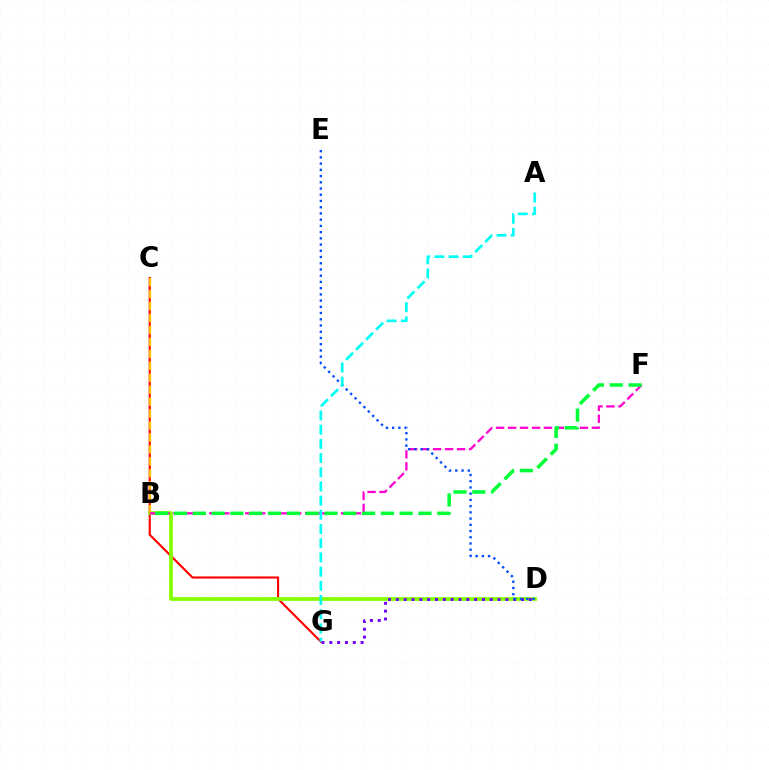{('C', 'G'): [{'color': '#ff0000', 'line_style': 'solid', 'thickness': 1.53}], ('B', 'D'): [{'color': '#84ff00', 'line_style': 'solid', 'thickness': 2.71}], ('B', 'C'): [{'color': '#ffbd00', 'line_style': 'dashed', 'thickness': 1.62}], ('B', 'F'): [{'color': '#ff00cf', 'line_style': 'dashed', 'thickness': 1.63}, {'color': '#00ff39', 'line_style': 'dashed', 'thickness': 2.55}], ('D', 'G'): [{'color': '#7200ff', 'line_style': 'dotted', 'thickness': 2.13}], ('D', 'E'): [{'color': '#004bff', 'line_style': 'dotted', 'thickness': 1.69}], ('A', 'G'): [{'color': '#00fff6', 'line_style': 'dashed', 'thickness': 1.93}]}